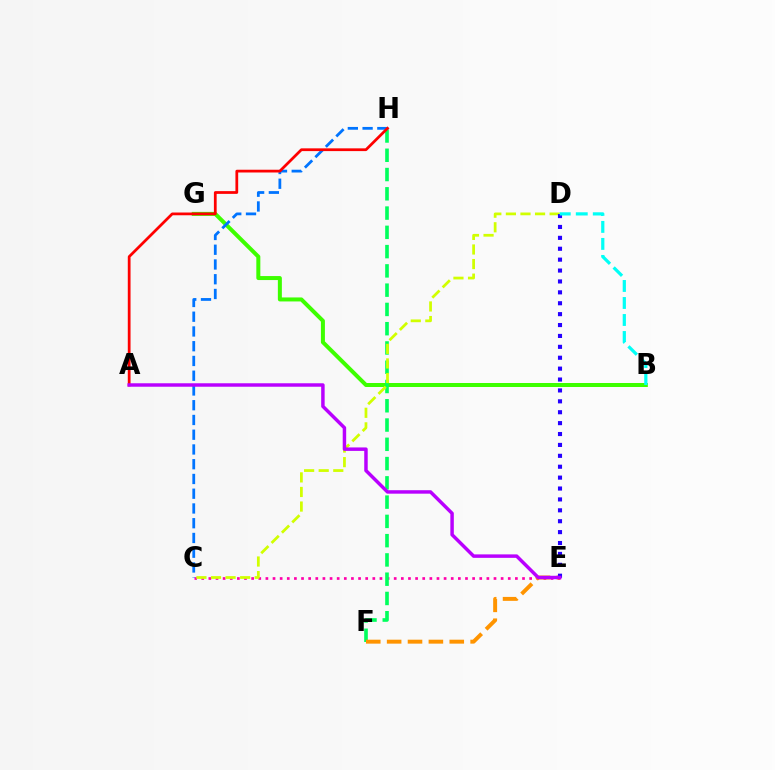{('B', 'G'): [{'color': '#3dff00', 'line_style': 'solid', 'thickness': 2.88}], ('C', 'E'): [{'color': '#ff00ac', 'line_style': 'dotted', 'thickness': 1.94}], ('F', 'H'): [{'color': '#00ff5c', 'line_style': 'dashed', 'thickness': 2.62}], ('C', 'H'): [{'color': '#0074ff', 'line_style': 'dashed', 'thickness': 2.0}], ('A', 'H'): [{'color': '#ff0000', 'line_style': 'solid', 'thickness': 1.98}], ('C', 'D'): [{'color': '#d1ff00', 'line_style': 'dashed', 'thickness': 1.98}], ('E', 'F'): [{'color': '#ff9400', 'line_style': 'dashed', 'thickness': 2.84}], ('D', 'E'): [{'color': '#2500ff', 'line_style': 'dotted', 'thickness': 2.96}], ('A', 'E'): [{'color': '#b900ff', 'line_style': 'solid', 'thickness': 2.49}], ('B', 'D'): [{'color': '#00fff6', 'line_style': 'dashed', 'thickness': 2.31}]}